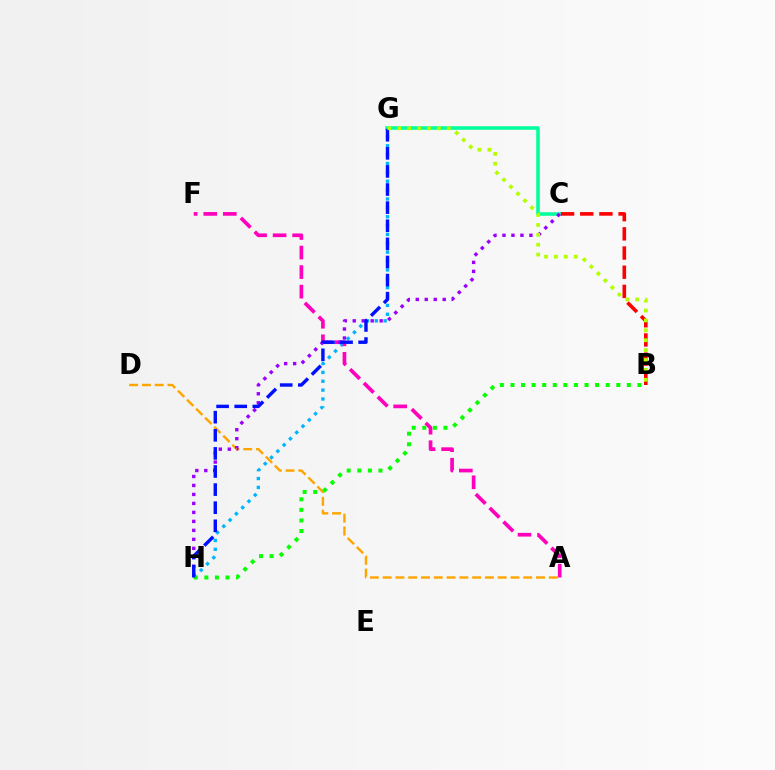{('A', 'D'): [{'color': '#ffa500', 'line_style': 'dashed', 'thickness': 1.74}], ('G', 'H'): [{'color': '#00b5ff', 'line_style': 'dotted', 'thickness': 2.41}, {'color': '#0010ff', 'line_style': 'dashed', 'thickness': 2.46}], ('C', 'G'): [{'color': '#00ff9d', 'line_style': 'solid', 'thickness': 2.56}], ('A', 'F'): [{'color': '#ff00bd', 'line_style': 'dashed', 'thickness': 2.65}], ('C', 'H'): [{'color': '#9b00ff', 'line_style': 'dotted', 'thickness': 2.44}], ('B', 'C'): [{'color': '#ff0000', 'line_style': 'dashed', 'thickness': 2.61}], ('B', 'H'): [{'color': '#08ff00', 'line_style': 'dotted', 'thickness': 2.87}], ('B', 'G'): [{'color': '#b3ff00', 'line_style': 'dotted', 'thickness': 2.69}]}